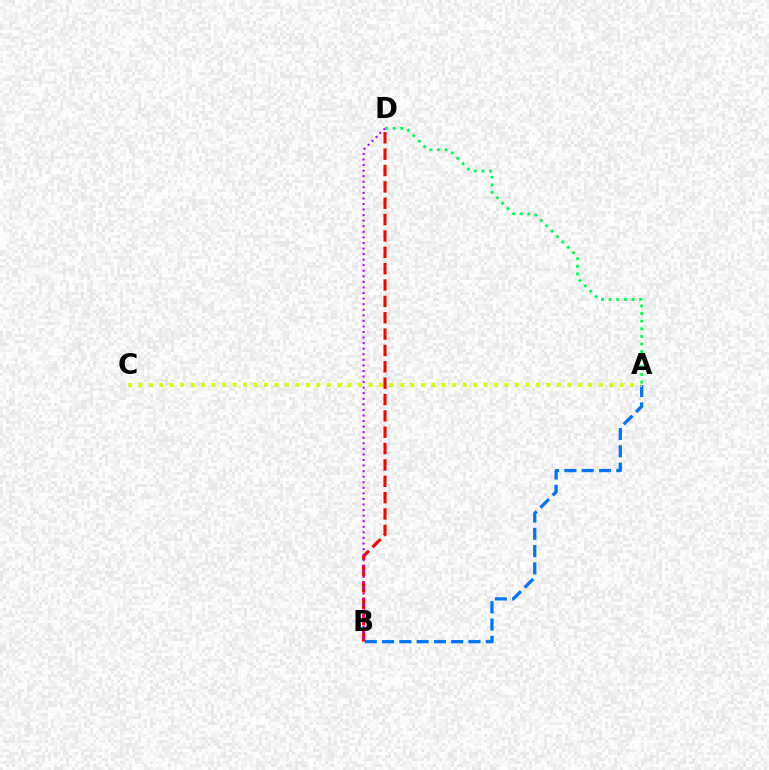{('B', 'D'): [{'color': '#ff0000', 'line_style': 'dashed', 'thickness': 2.22}, {'color': '#b900ff', 'line_style': 'dotted', 'thickness': 1.51}], ('A', 'B'): [{'color': '#0074ff', 'line_style': 'dashed', 'thickness': 2.35}], ('A', 'C'): [{'color': '#d1ff00', 'line_style': 'dotted', 'thickness': 2.84}], ('A', 'D'): [{'color': '#00ff5c', 'line_style': 'dotted', 'thickness': 2.07}]}